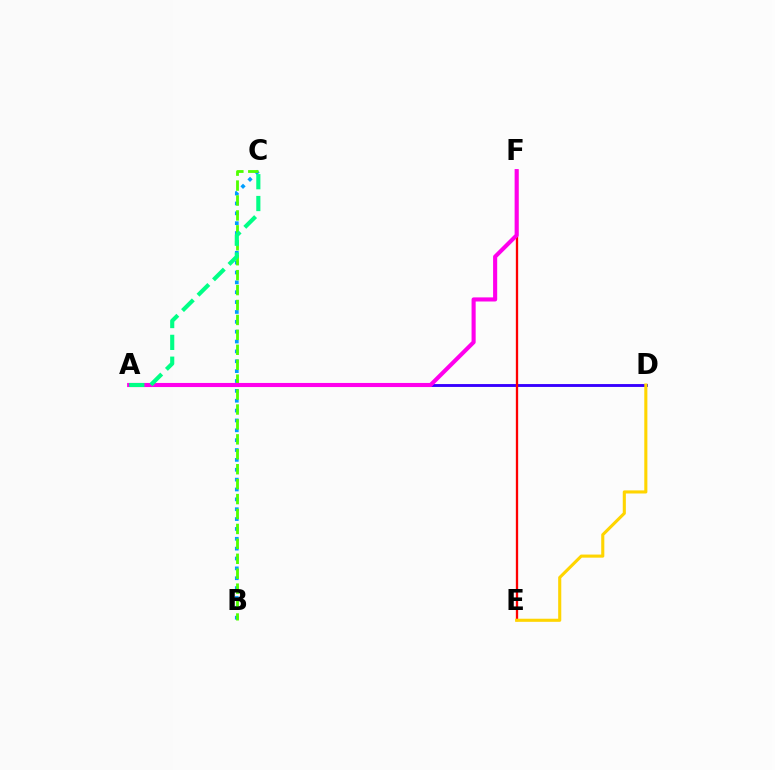{('B', 'C'): [{'color': '#009eff', 'line_style': 'dotted', 'thickness': 2.68}, {'color': '#4fff00', 'line_style': 'dashed', 'thickness': 2.03}], ('A', 'D'): [{'color': '#3700ff', 'line_style': 'solid', 'thickness': 2.07}], ('E', 'F'): [{'color': '#ff0000', 'line_style': 'solid', 'thickness': 1.66}], ('D', 'E'): [{'color': '#ffd500', 'line_style': 'solid', 'thickness': 2.23}], ('A', 'F'): [{'color': '#ff00ed', 'line_style': 'solid', 'thickness': 2.95}], ('A', 'C'): [{'color': '#00ff86', 'line_style': 'dashed', 'thickness': 2.97}]}